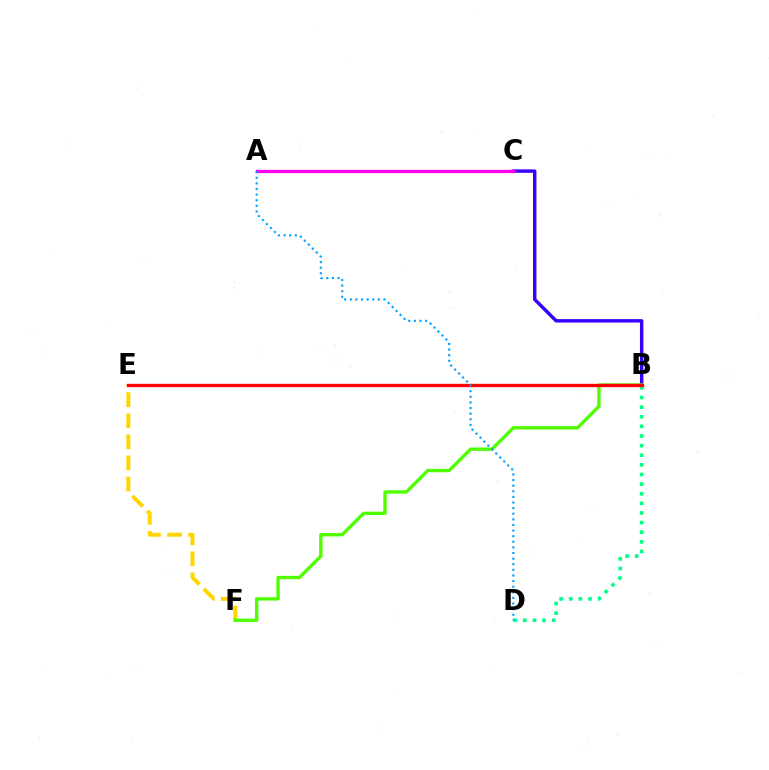{('E', 'F'): [{'color': '#ffd500', 'line_style': 'dashed', 'thickness': 2.86}], ('B', 'C'): [{'color': '#3700ff', 'line_style': 'solid', 'thickness': 2.46}], ('B', 'D'): [{'color': '#00ff86', 'line_style': 'dotted', 'thickness': 2.61}], ('B', 'F'): [{'color': '#4fff00', 'line_style': 'solid', 'thickness': 2.42}], ('A', 'C'): [{'color': '#ff00ed', 'line_style': 'solid', 'thickness': 2.39}], ('B', 'E'): [{'color': '#ff0000', 'line_style': 'solid', 'thickness': 2.41}], ('A', 'D'): [{'color': '#009eff', 'line_style': 'dotted', 'thickness': 1.52}]}